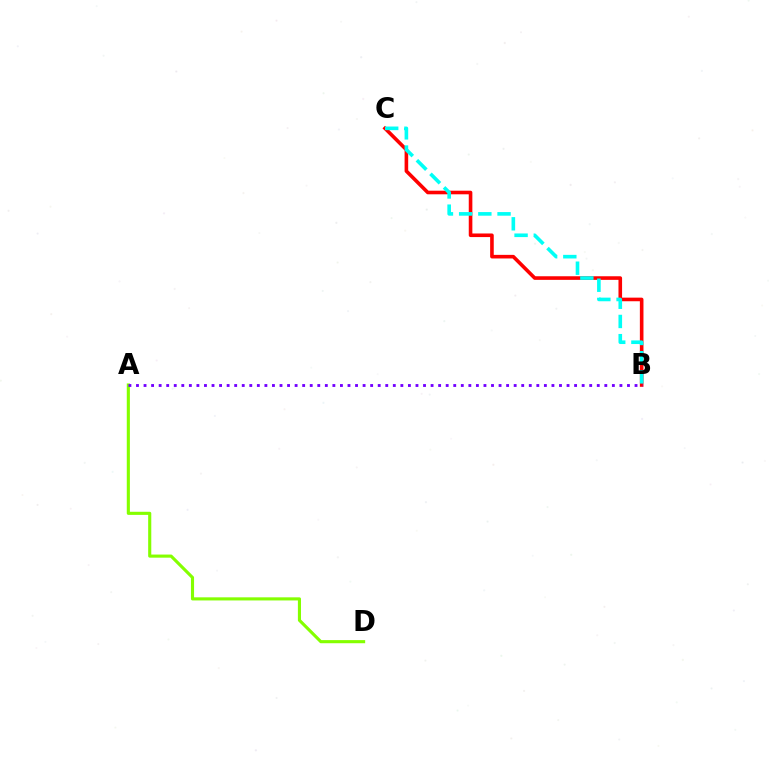{('B', 'C'): [{'color': '#ff0000', 'line_style': 'solid', 'thickness': 2.59}, {'color': '#00fff6', 'line_style': 'dashed', 'thickness': 2.61}], ('A', 'D'): [{'color': '#84ff00', 'line_style': 'solid', 'thickness': 2.24}], ('A', 'B'): [{'color': '#7200ff', 'line_style': 'dotted', 'thickness': 2.05}]}